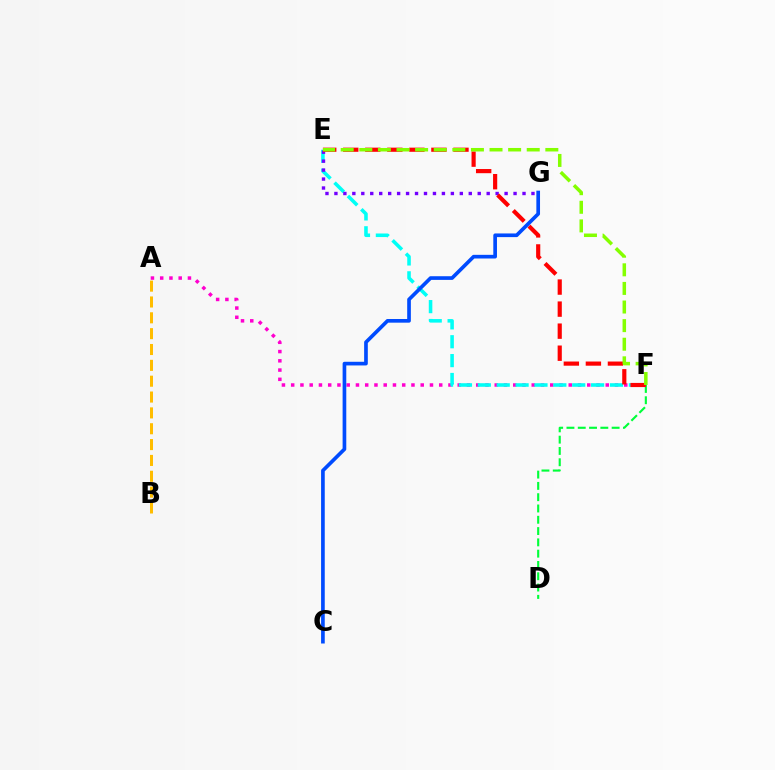{('D', 'F'): [{'color': '#00ff39', 'line_style': 'dashed', 'thickness': 1.53}], ('A', 'F'): [{'color': '#ff00cf', 'line_style': 'dotted', 'thickness': 2.51}], ('E', 'F'): [{'color': '#00fff6', 'line_style': 'dashed', 'thickness': 2.56}, {'color': '#ff0000', 'line_style': 'dashed', 'thickness': 2.99}, {'color': '#84ff00', 'line_style': 'dashed', 'thickness': 2.53}], ('E', 'G'): [{'color': '#7200ff', 'line_style': 'dotted', 'thickness': 2.43}], ('C', 'G'): [{'color': '#004bff', 'line_style': 'solid', 'thickness': 2.64}], ('A', 'B'): [{'color': '#ffbd00', 'line_style': 'dashed', 'thickness': 2.15}]}